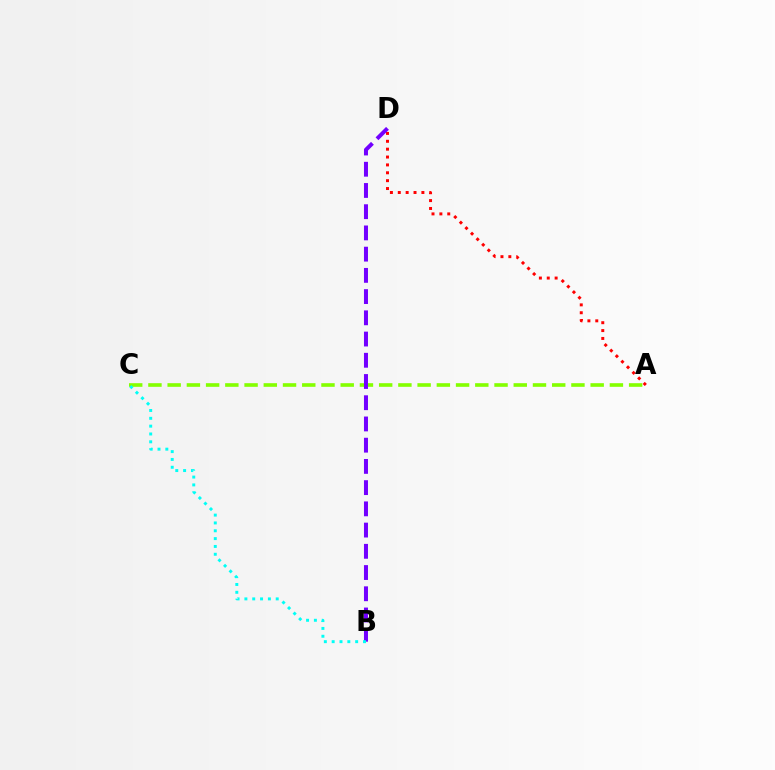{('A', 'C'): [{'color': '#84ff00', 'line_style': 'dashed', 'thickness': 2.61}], ('A', 'D'): [{'color': '#ff0000', 'line_style': 'dotted', 'thickness': 2.14}], ('B', 'D'): [{'color': '#7200ff', 'line_style': 'dashed', 'thickness': 2.88}], ('B', 'C'): [{'color': '#00fff6', 'line_style': 'dotted', 'thickness': 2.13}]}